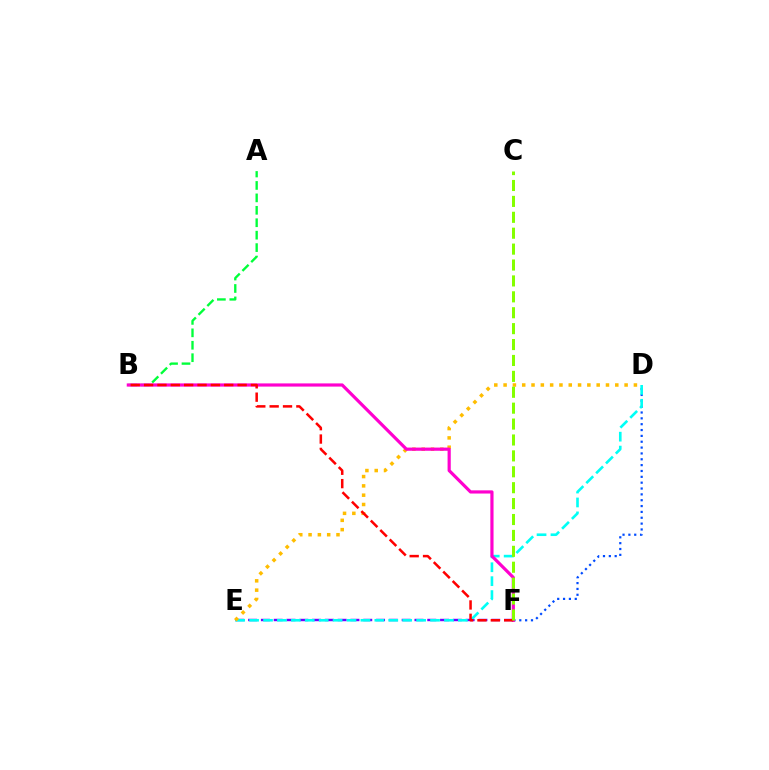{('E', 'F'): [{'color': '#7200ff', 'line_style': 'dashed', 'thickness': 1.74}], ('D', 'F'): [{'color': '#004bff', 'line_style': 'dotted', 'thickness': 1.59}], ('D', 'E'): [{'color': '#00fff6', 'line_style': 'dashed', 'thickness': 1.89}, {'color': '#ffbd00', 'line_style': 'dotted', 'thickness': 2.53}], ('A', 'B'): [{'color': '#00ff39', 'line_style': 'dashed', 'thickness': 1.69}], ('B', 'F'): [{'color': '#ff00cf', 'line_style': 'solid', 'thickness': 2.29}, {'color': '#ff0000', 'line_style': 'dashed', 'thickness': 1.81}], ('C', 'F'): [{'color': '#84ff00', 'line_style': 'dashed', 'thickness': 2.16}]}